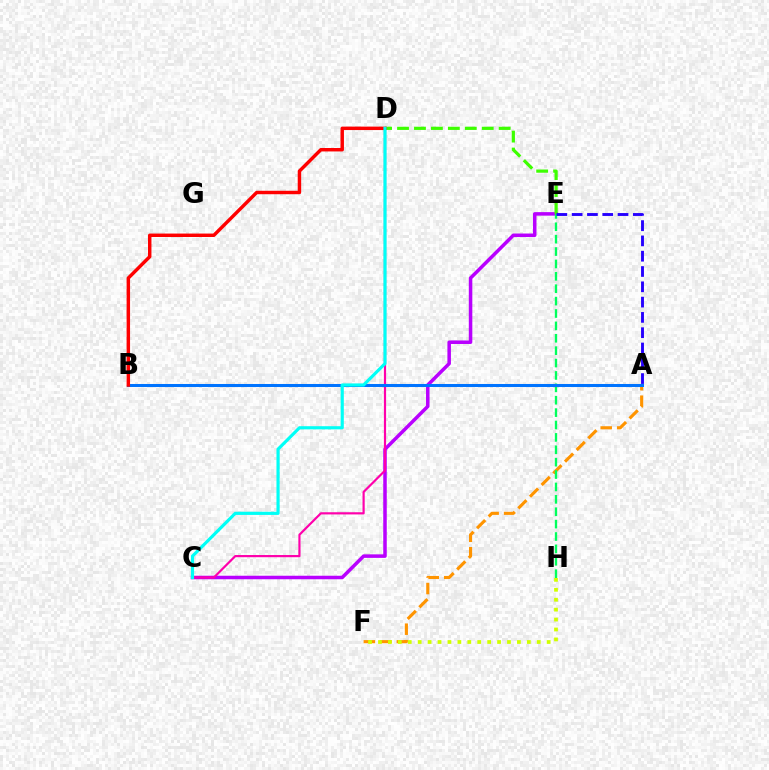{('A', 'F'): [{'color': '#ff9400', 'line_style': 'dashed', 'thickness': 2.24}], ('F', 'H'): [{'color': '#d1ff00', 'line_style': 'dotted', 'thickness': 2.7}], ('C', 'E'): [{'color': '#b900ff', 'line_style': 'solid', 'thickness': 2.53}], ('E', 'H'): [{'color': '#00ff5c', 'line_style': 'dashed', 'thickness': 1.68}], ('C', 'D'): [{'color': '#ff00ac', 'line_style': 'solid', 'thickness': 1.57}, {'color': '#00fff6', 'line_style': 'solid', 'thickness': 2.28}], ('A', 'B'): [{'color': '#0074ff', 'line_style': 'solid', 'thickness': 2.19}], ('D', 'E'): [{'color': '#3dff00', 'line_style': 'dashed', 'thickness': 2.3}], ('A', 'E'): [{'color': '#2500ff', 'line_style': 'dashed', 'thickness': 2.08}], ('B', 'D'): [{'color': '#ff0000', 'line_style': 'solid', 'thickness': 2.48}]}